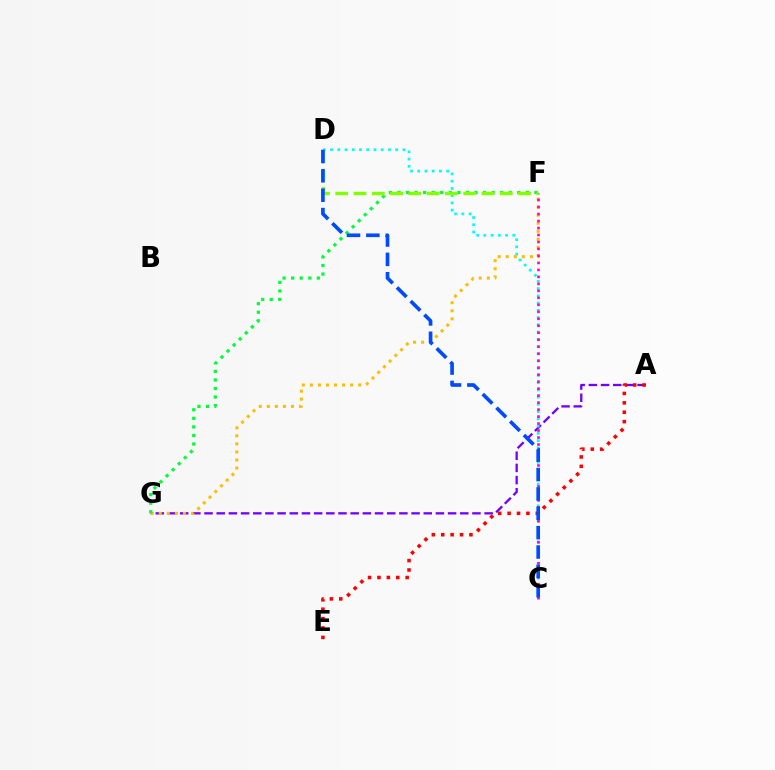{('A', 'G'): [{'color': '#7200ff', 'line_style': 'dashed', 'thickness': 1.65}], ('C', 'D'): [{'color': '#00fff6', 'line_style': 'dotted', 'thickness': 1.97}, {'color': '#004bff', 'line_style': 'dashed', 'thickness': 2.63}], ('F', 'G'): [{'color': '#ffbd00', 'line_style': 'dotted', 'thickness': 2.19}, {'color': '#00ff39', 'line_style': 'dotted', 'thickness': 2.33}], ('C', 'F'): [{'color': '#ff00cf', 'line_style': 'dotted', 'thickness': 1.9}], ('A', 'E'): [{'color': '#ff0000', 'line_style': 'dotted', 'thickness': 2.55}], ('D', 'F'): [{'color': '#84ff00', 'line_style': 'dashed', 'thickness': 2.48}]}